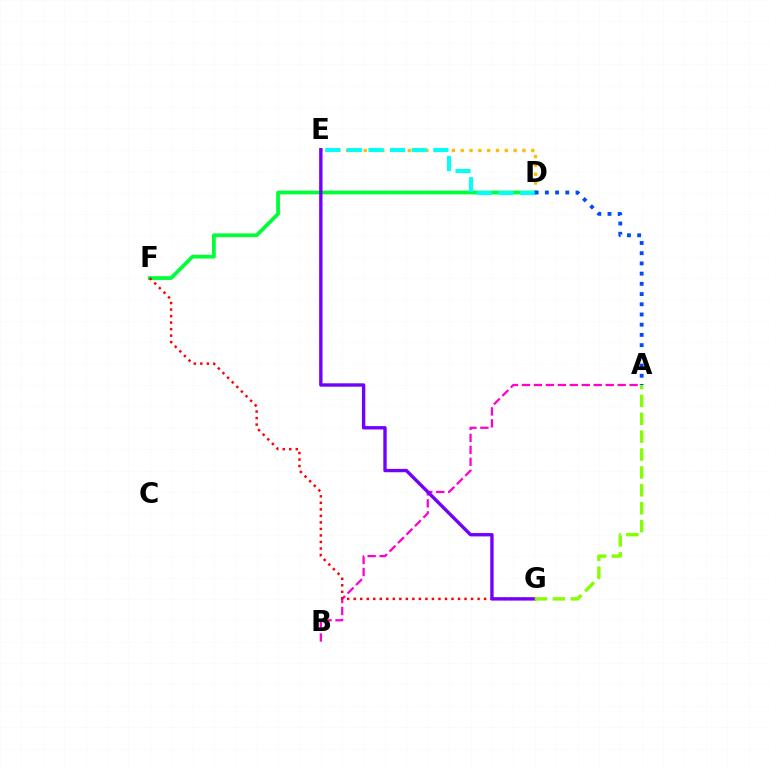{('D', 'E'): [{'color': '#ffbd00', 'line_style': 'dotted', 'thickness': 2.4}, {'color': '#00fff6', 'line_style': 'dashed', 'thickness': 2.93}], ('D', 'F'): [{'color': '#00ff39', 'line_style': 'solid', 'thickness': 2.72}], ('A', 'B'): [{'color': '#ff00cf', 'line_style': 'dashed', 'thickness': 1.63}], ('F', 'G'): [{'color': '#ff0000', 'line_style': 'dotted', 'thickness': 1.77}], ('A', 'D'): [{'color': '#004bff', 'line_style': 'dotted', 'thickness': 2.77}], ('E', 'G'): [{'color': '#7200ff', 'line_style': 'solid', 'thickness': 2.43}], ('A', 'G'): [{'color': '#84ff00', 'line_style': 'dashed', 'thickness': 2.43}]}